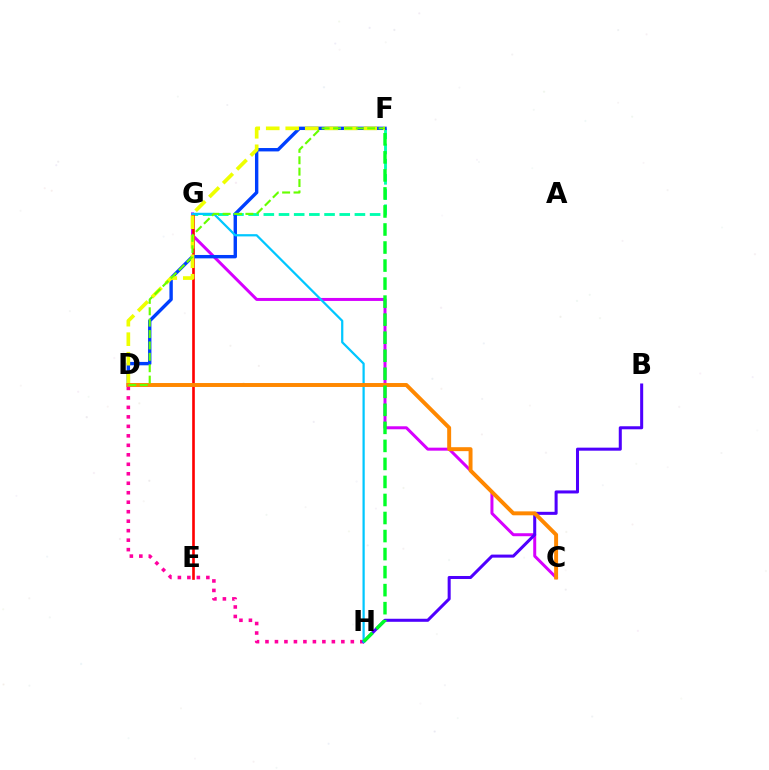{('C', 'G'): [{'color': '#d600ff', 'line_style': 'solid', 'thickness': 2.16}], ('F', 'G'): [{'color': '#00ffaf', 'line_style': 'dashed', 'thickness': 2.06}], ('E', 'G'): [{'color': '#ff0000', 'line_style': 'solid', 'thickness': 1.89}], ('D', 'F'): [{'color': '#003fff', 'line_style': 'solid', 'thickness': 2.44}, {'color': '#eeff00', 'line_style': 'dashed', 'thickness': 2.65}, {'color': '#66ff00', 'line_style': 'dashed', 'thickness': 1.55}], ('D', 'H'): [{'color': '#ff00a0', 'line_style': 'dotted', 'thickness': 2.58}], ('B', 'H'): [{'color': '#4f00ff', 'line_style': 'solid', 'thickness': 2.18}], ('G', 'H'): [{'color': '#00c7ff', 'line_style': 'solid', 'thickness': 1.61}], ('C', 'D'): [{'color': '#ff8800', 'line_style': 'solid', 'thickness': 2.84}], ('F', 'H'): [{'color': '#00ff27', 'line_style': 'dashed', 'thickness': 2.45}]}